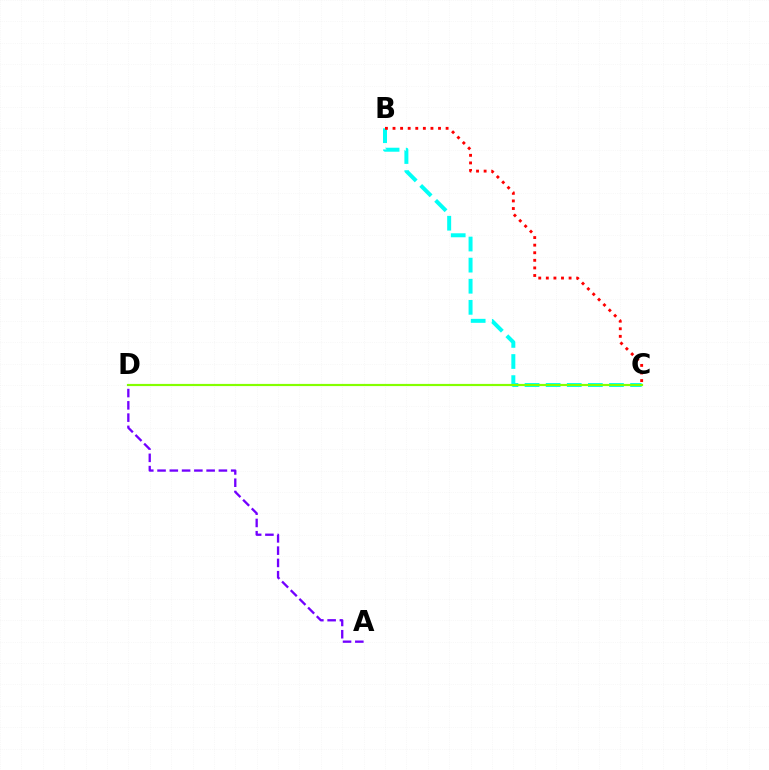{('B', 'C'): [{'color': '#00fff6', 'line_style': 'dashed', 'thickness': 2.87}, {'color': '#ff0000', 'line_style': 'dotted', 'thickness': 2.06}], ('C', 'D'): [{'color': '#84ff00', 'line_style': 'solid', 'thickness': 1.57}], ('A', 'D'): [{'color': '#7200ff', 'line_style': 'dashed', 'thickness': 1.67}]}